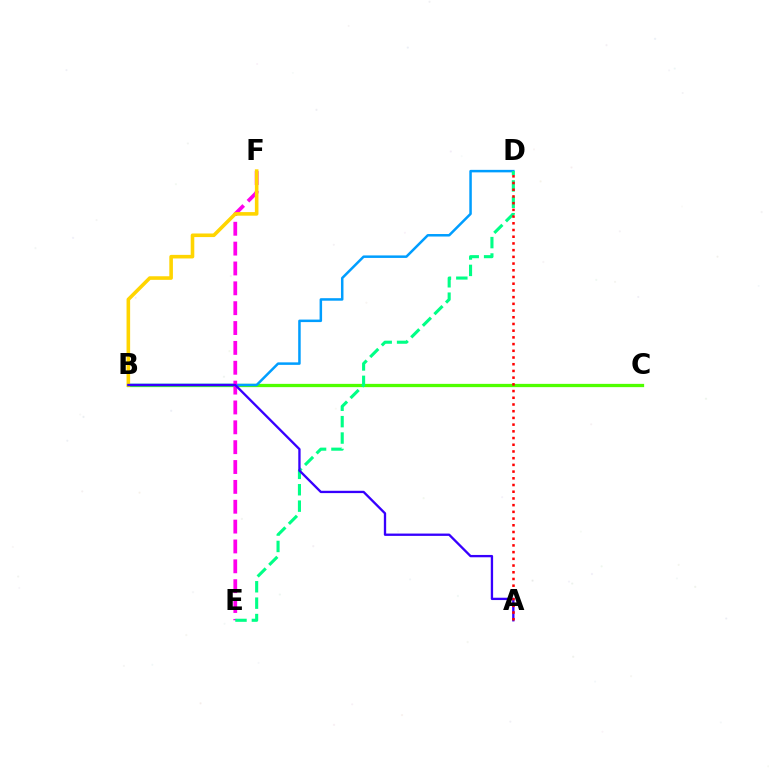{('B', 'C'): [{'color': '#4fff00', 'line_style': 'solid', 'thickness': 2.35}], ('B', 'D'): [{'color': '#009eff', 'line_style': 'solid', 'thickness': 1.8}], ('E', 'F'): [{'color': '#ff00ed', 'line_style': 'dashed', 'thickness': 2.7}], ('D', 'E'): [{'color': '#00ff86', 'line_style': 'dashed', 'thickness': 2.23}], ('B', 'F'): [{'color': '#ffd500', 'line_style': 'solid', 'thickness': 2.58}], ('A', 'B'): [{'color': '#3700ff', 'line_style': 'solid', 'thickness': 1.67}], ('A', 'D'): [{'color': '#ff0000', 'line_style': 'dotted', 'thickness': 1.82}]}